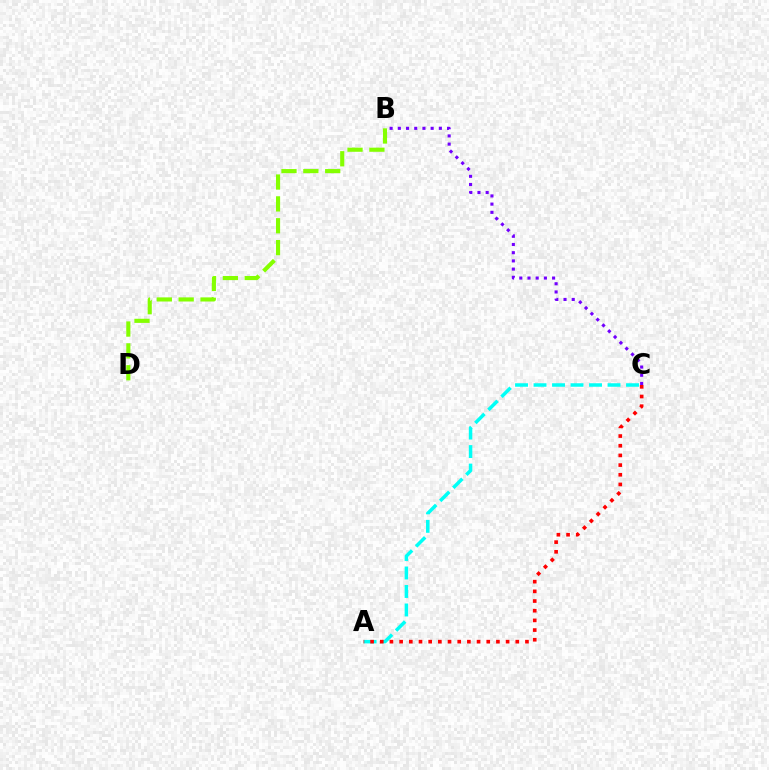{('B', 'C'): [{'color': '#7200ff', 'line_style': 'dotted', 'thickness': 2.23}], ('A', 'C'): [{'color': '#00fff6', 'line_style': 'dashed', 'thickness': 2.51}, {'color': '#ff0000', 'line_style': 'dotted', 'thickness': 2.63}], ('B', 'D'): [{'color': '#84ff00', 'line_style': 'dashed', 'thickness': 2.97}]}